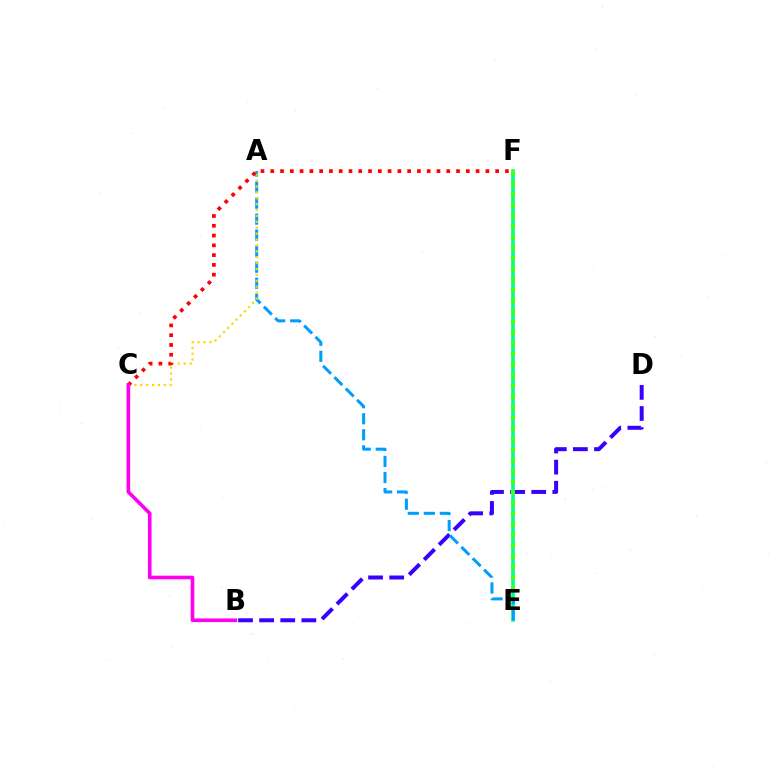{('B', 'D'): [{'color': '#3700ff', 'line_style': 'dashed', 'thickness': 2.87}], ('E', 'F'): [{'color': '#00ff86', 'line_style': 'solid', 'thickness': 2.58}, {'color': '#4fff00', 'line_style': 'dotted', 'thickness': 2.89}], ('A', 'E'): [{'color': '#009eff', 'line_style': 'dashed', 'thickness': 2.18}], ('A', 'C'): [{'color': '#ffd500', 'line_style': 'dotted', 'thickness': 1.6}], ('C', 'F'): [{'color': '#ff0000', 'line_style': 'dotted', 'thickness': 2.66}], ('B', 'C'): [{'color': '#ff00ed', 'line_style': 'solid', 'thickness': 2.61}]}